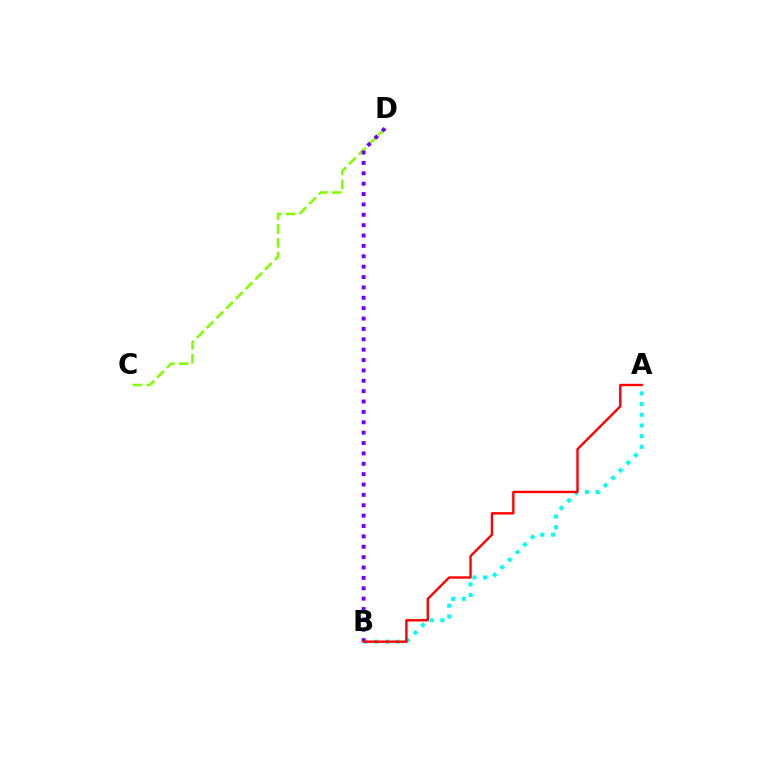{('C', 'D'): [{'color': '#84ff00', 'line_style': 'dashed', 'thickness': 1.87}], ('A', 'B'): [{'color': '#00fff6', 'line_style': 'dotted', 'thickness': 2.91}, {'color': '#ff0000', 'line_style': 'solid', 'thickness': 1.71}], ('B', 'D'): [{'color': '#7200ff', 'line_style': 'dotted', 'thickness': 2.82}]}